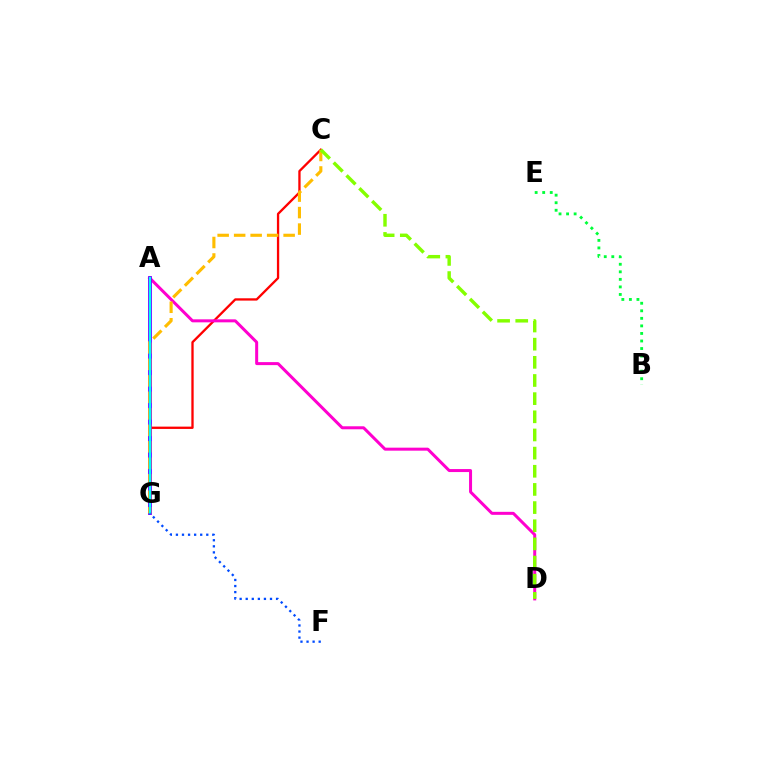{('C', 'G'): [{'color': '#ff0000', 'line_style': 'solid', 'thickness': 1.66}, {'color': '#ffbd00', 'line_style': 'dashed', 'thickness': 2.24}], ('A', 'D'): [{'color': '#ff00cf', 'line_style': 'solid', 'thickness': 2.16}], ('A', 'G'): [{'color': '#7200ff', 'line_style': 'solid', 'thickness': 2.74}, {'color': '#00fff6', 'line_style': 'solid', 'thickness': 1.57}], ('F', 'G'): [{'color': '#004bff', 'line_style': 'dotted', 'thickness': 1.65}], ('C', 'D'): [{'color': '#84ff00', 'line_style': 'dashed', 'thickness': 2.47}], ('B', 'E'): [{'color': '#00ff39', 'line_style': 'dotted', 'thickness': 2.05}]}